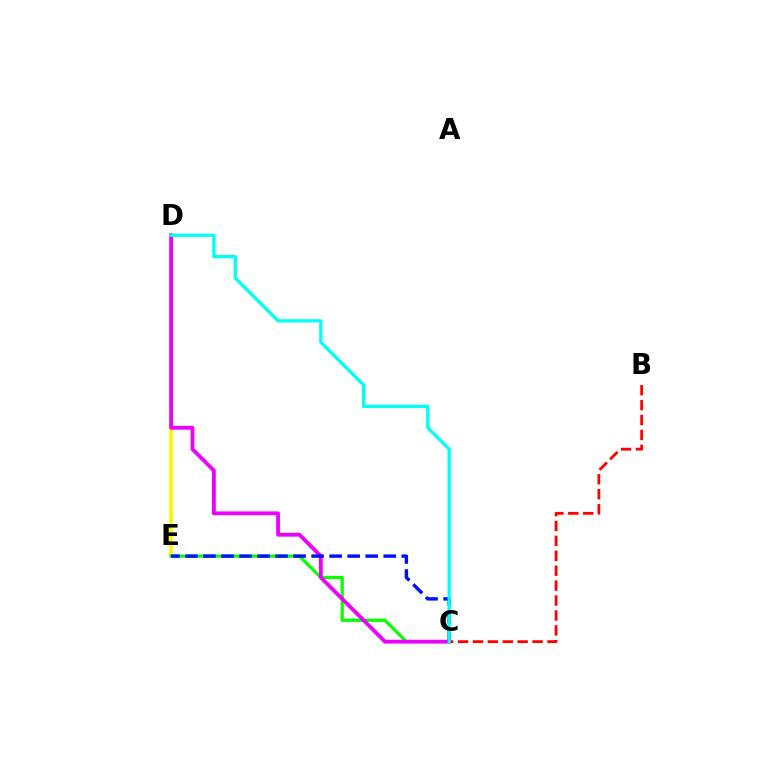{('D', 'E'): [{'color': '#fcf500', 'line_style': 'solid', 'thickness': 2.62}], ('C', 'E'): [{'color': '#08ff00', 'line_style': 'solid', 'thickness': 2.31}, {'color': '#0010ff', 'line_style': 'dashed', 'thickness': 2.45}], ('C', 'D'): [{'color': '#ee00ff', 'line_style': 'solid', 'thickness': 2.75}, {'color': '#00fff6', 'line_style': 'solid', 'thickness': 2.37}], ('B', 'C'): [{'color': '#ff0000', 'line_style': 'dashed', 'thickness': 2.03}]}